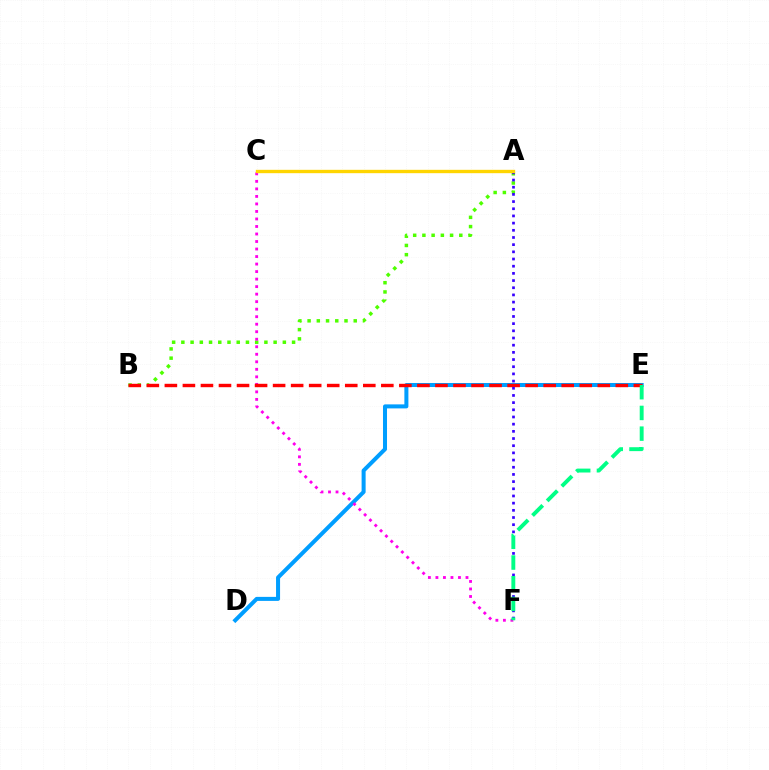{('A', 'B'): [{'color': '#4fff00', 'line_style': 'dotted', 'thickness': 2.51}], ('D', 'E'): [{'color': '#009eff', 'line_style': 'solid', 'thickness': 2.89}], ('C', 'F'): [{'color': '#ff00ed', 'line_style': 'dotted', 'thickness': 2.04}], ('B', 'E'): [{'color': '#ff0000', 'line_style': 'dashed', 'thickness': 2.45}], ('A', 'F'): [{'color': '#3700ff', 'line_style': 'dotted', 'thickness': 1.95}], ('A', 'C'): [{'color': '#ffd500', 'line_style': 'solid', 'thickness': 2.42}], ('E', 'F'): [{'color': '#00ff86', 'line_style': 'dashed', 'thickness': 2.81}]}